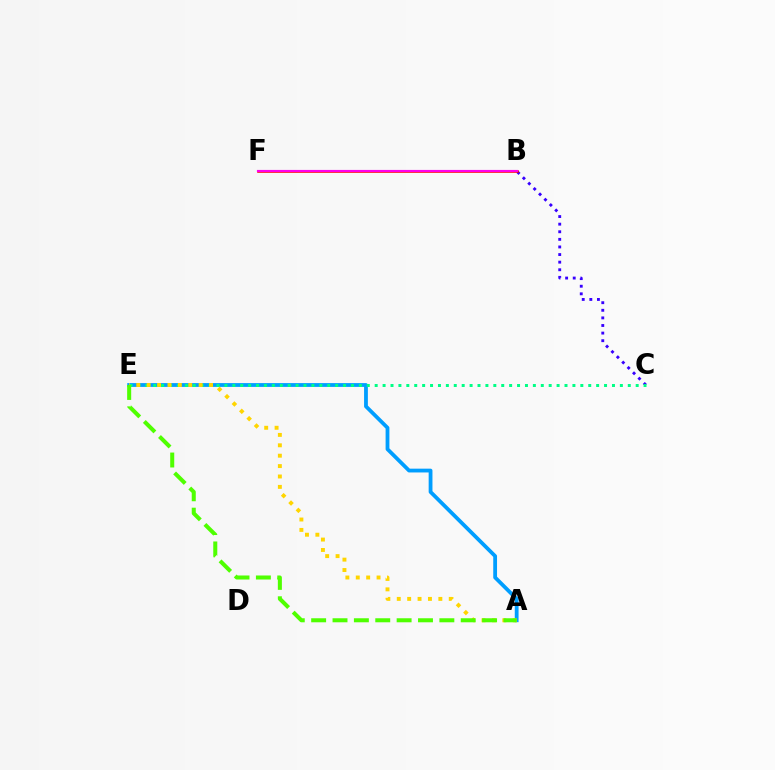{('A', 'E'): [{'color': '#009eff', 'line_style': 'solid', 'thickness': 2.73}, {'color': '#ffd500', 'line_style': 'dotted', 'thickness': 2.82}, {'color': '#4fff00', 'line_style': 'dashed', 'thickness': 2.9}], ('B', 'C'): [{'color': '#3700ff', 'line_style': 'dotted', 'thickness': 2.06}], ('B', 'F'): [{'color': '#ff0000', 'line_style': 'solid', 'thickness': 1.84}, {'color': '#ff00ed', 'line_style': 'solid', 'thickness': 1.55}], ('C', 'E'): [{'color': '#00ff86', 'line_style': 'dotted', 'thickness': 2.15}]}